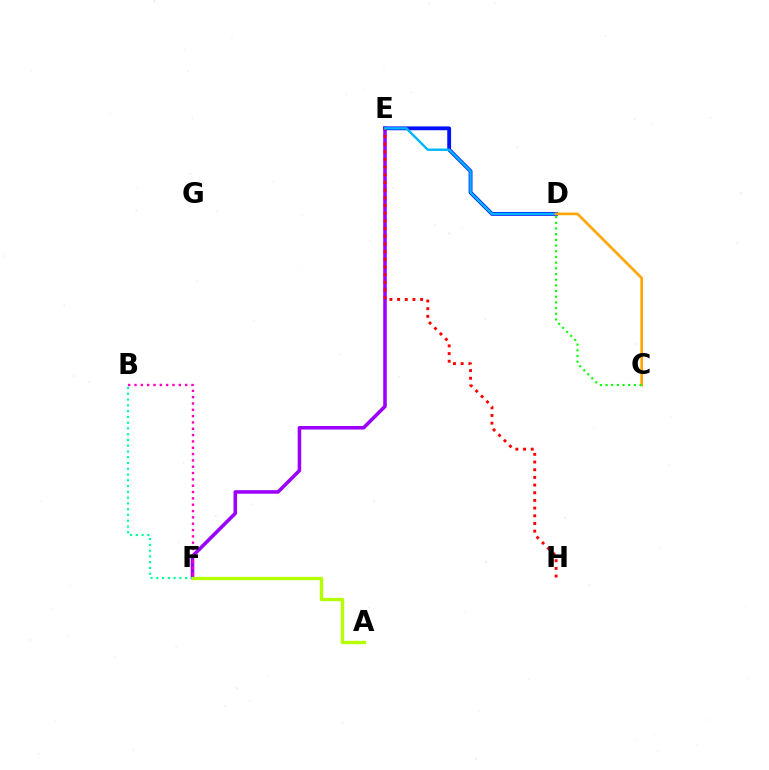{('E', 'F'): [{'color': '#9b00ff', 'line_style': 'solid', 'thickness': 2.56}], ('D', 'E'): [{'color': '#0010ff', 'line_style': 'solid', 'thickness': 2.75}, {'color': '#00b5ff', 'line_style': 'solid', 'thickness': 1.74}], ('B', 'F'): [{'color': '#ff00bd', 'line_style': 'dotted', 'thickness': 1.72}, {'color': '#00ff9d', 'line_style': 'dotted', 'thickness': 1.57}], ('E', 'H'): [{'color': '#ff0000', 'line_style': 'dotted', 'thickness': 2.09}], ('C', 'D'): [{'color': '#ffa500', 'line_style': 'solid', 'thickness': 1.92}, {'color': '#08ff00', 'line_style': 'dotted', 'thickness': 1.54}], ('A', 'F'): [{'color': '#b3ff00', 'line_style': 'solid', 'thickness': 2.4}]}